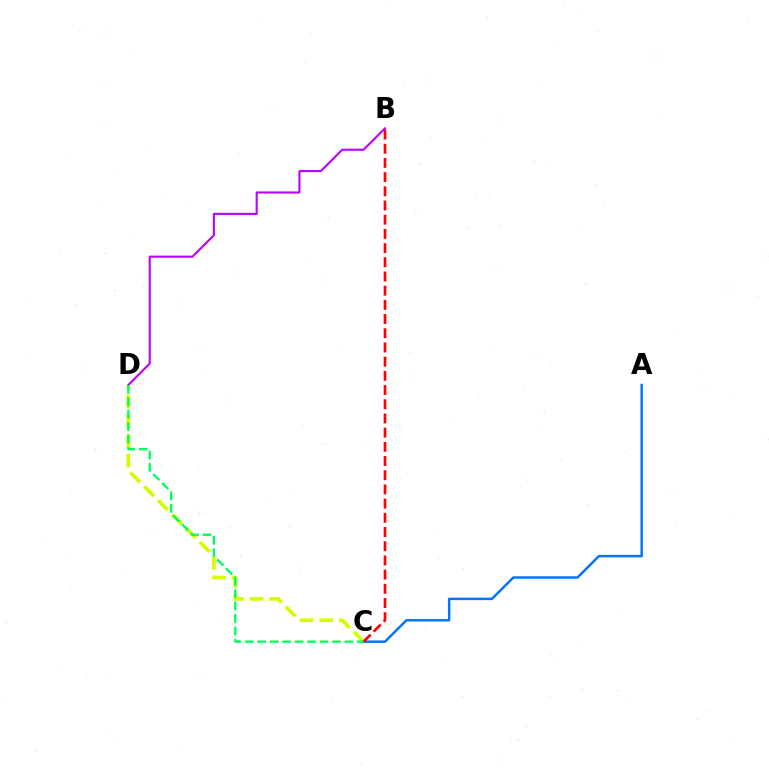{('C', 'D'): [{'color': '#d1ff00', 'line_style': 'dashed', 'thickness': 2.67}, {'color': '#00ff5c', 'line_style': 'dashed', 'thickness': 1.69}], ('A', 'C'): [{'color': '#0074ff', 'line_style': 'solid', 'thickness': 1.77}], ('B', 'C'): [{'color': '#ff0000', 'line_style': 'dashed', 'thickness': 1.93}], ('B', 'D'): [{'color': '#b900ff', 'line_style': 'solid', 'thickness': 1.51}]}